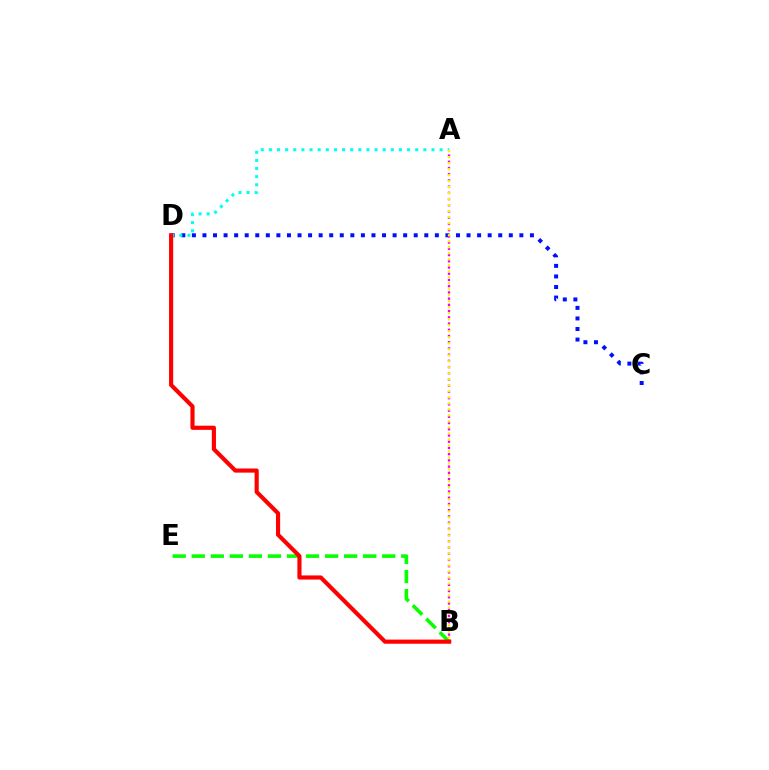{('C', 'D'): [{'color': '#0010ff', 'line_style': 'dotted', 'thickness': 2.87}], ('A', 'B'): [{'color': '#ee00ff', 'line_style': 'dotted', 'thickness': 1.69}, {'color': '#fcf500', 'line_style': 'dotted', 'thickness': 1.63}], ('A', 'D'): [{'color': '#00fff6', 'line_style': 'dotted', 'thickness': 2.21}], ('B', 'E'): [{'color': '#08ff00', 'line_style': 'dashed', 'thickness': 2.59}], ('B', 'D'): [{'color': '#ff0000', 'line_style': 'solid', 'thickness': 2.98}]}